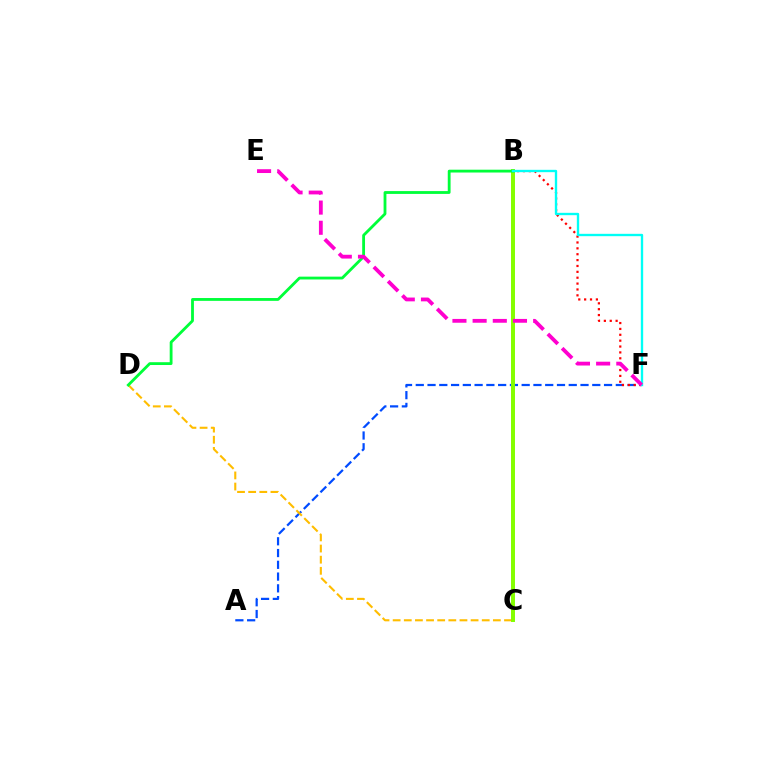{('A', 'F'): [{'color': '#004bff', 'line_style': 'dashed', 'thickness': 1.6}], ('B', 'C'): [{'color': '#7200ff', 'line_style': 'solid', 'thickness': 1.56}, {'color': '#84ff00', 'line_style': 'solid', 'thickness': 2.85}], ('B', 'F'): [{'color': '#ff0000', 'line_style': 'dotted', 'thickness': 1.6}, {'color': '#00fff6', 'line_style': 'solid', 'thickness': 1.69}], ('C', 'D'): [{'color': '#ffbd00', 'line_style': 'dashed', 'thickness': 1.51}], ('B', 'D'): [{'color': '#00ff39', 'line_style': 'solid', 'thickness': 2.03}], ('E', 'F'): [{'color': '#ff00cf', 'line_style': 'dashed', 'thickness': 2.74}]}